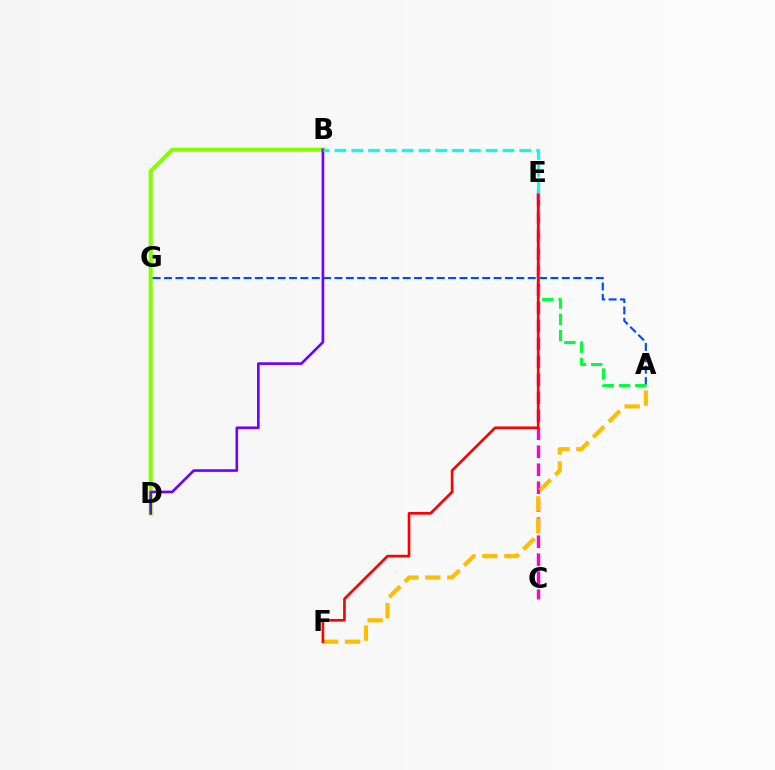{('B', 'D'): [{'color': '#84ff00', 'line_style': 'solid', 'thickness': 2.91}, {'color': '#7200ff', 'line_style': 'solid', 'thickness': 1.91}], ('C', 'E'): [{'color': '#ff00cf', 'line_style': 'dashed', 'thickness': 2.44}], ('A', 'G'): [{'color': '#004bff', 'line_style': 'dashed', 'thickness': 1.54}], ('A', 'E'): [{'color': '#00ff39', 'line_style': 'dashed', 'thickness': 2.21}], ('A', 'F'): [{'color': '#ffbd00', 'line_style': 'dashed', 'thickness': 2.99}], ('E', 'F'): [{'color': '#ff0000', 'line_style': 'solid', 'thickness': 1.91}], ('B', 'E'): [{'color': '#00fff6', 'line_style': 'dashed', 'thickness': 2.28}]}